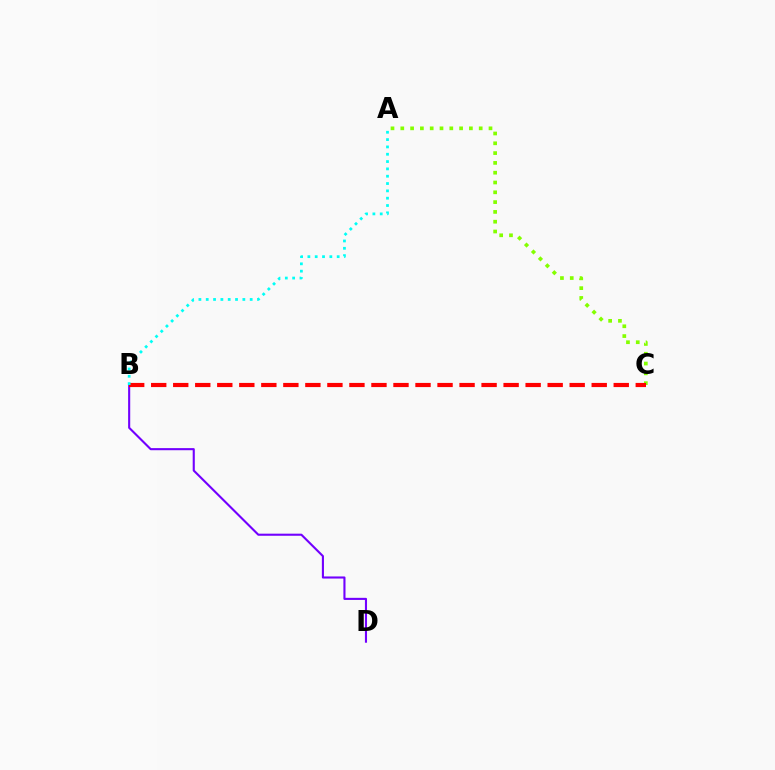{('A', 'C'): [{'color': '#84ff00', 'line_style': 'dotted', 'thickness': 2.66}], ('B', 'D'): [{'color': '#7200ff', 'line_style': 'solid', 'thickness': 1.51}], ('B', 'C'): [{'color': '#ff0000', 'line_style': 'dashed', 'thickness': 2.99}], ('A', 'B'): [{'color': '#00fff6', 'line_style': 'dotted', 'thickness': 1.99}]}